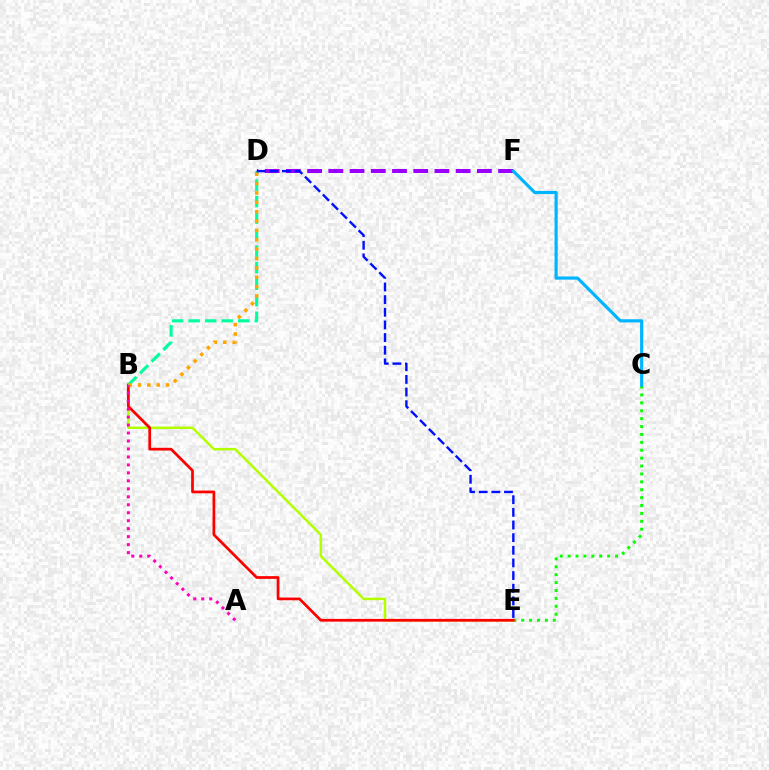{('C', 'E'): [{'color': '#08ff00', 'line_style': 'dotted', 'thickness': 2.15}], ('B', 'E'): [{'color': '#b3ff00', 'line_style': 'solid', 'thickness': 1.81}, {'color': '#ff0000', 'line_style': 'solid', 'thickness': 1.97}], ('D', 'F'): [{'color': '#9b00ff', 'line_style': 'dashed', 'thickness': 2.88}], ('B', 'D'): [{'color': '#00ff9d', 'line_style': 'dashed', 'thickness': 2.24}, {'color': '#ffa500', 'line_style': 'dotted', 'thickness': 2.55}], ('C', 'F'): [{'color': '#00b5ff', 'line_style': 'solid', 'thickness': 2.28}], ('A', 'B'): [{'color': '#ff00bd', 'line_style': 'dotted', 'thickness': 2.17}], ('D', 'E'): [{'color': '#0010ff', 'line_style': 'dashed', 'thickness': 1.72}]}